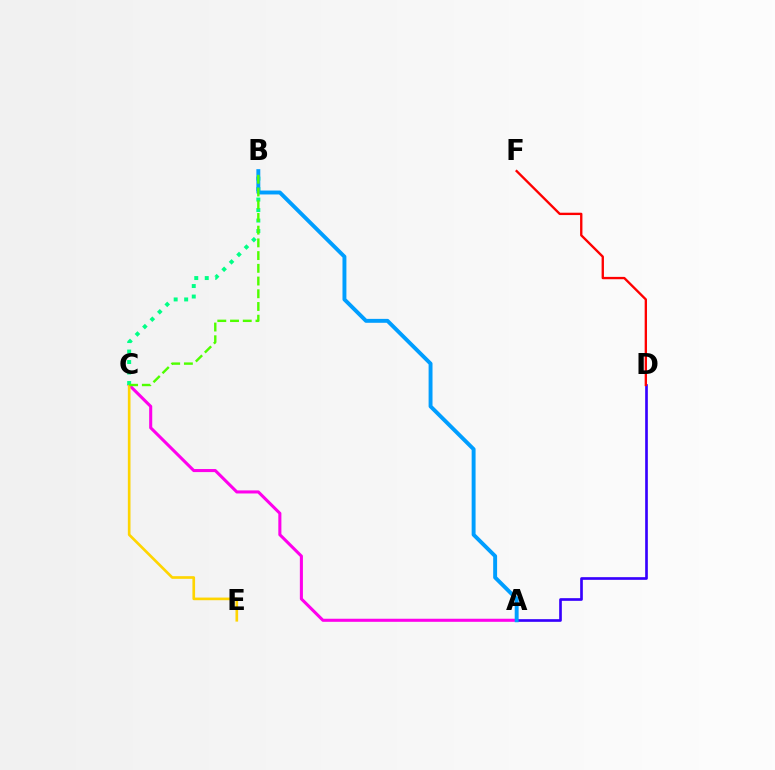{('A', 'C'): [{'color': '#ff00ed', 'line_style': 'solid', 'thickness': 2.21}], ('C', 'E'): [{'color': '#ffd500', 'line_style': 'solid', 'thickness': 1.91}], ('A', 'D'): [{'color': '#3700ff', 'line_style': 'solid', 'thickness': 1.92}], ('B', 'C'): [{'color': '#00ff86', 'line_style': 'dotted', 'thickness': 2.85}, {'color': '#4fff00', 'line_style': 'dashed', 'thickness': 1.73}], ('A', 'B'): [{'color': '#009eff', 'line_style': 'solid', 'thickness': 2.82}], ('D', 'F'): [{'color': '#ff0000', 'line_style': 'solid', 'thickness': 1.69}]}